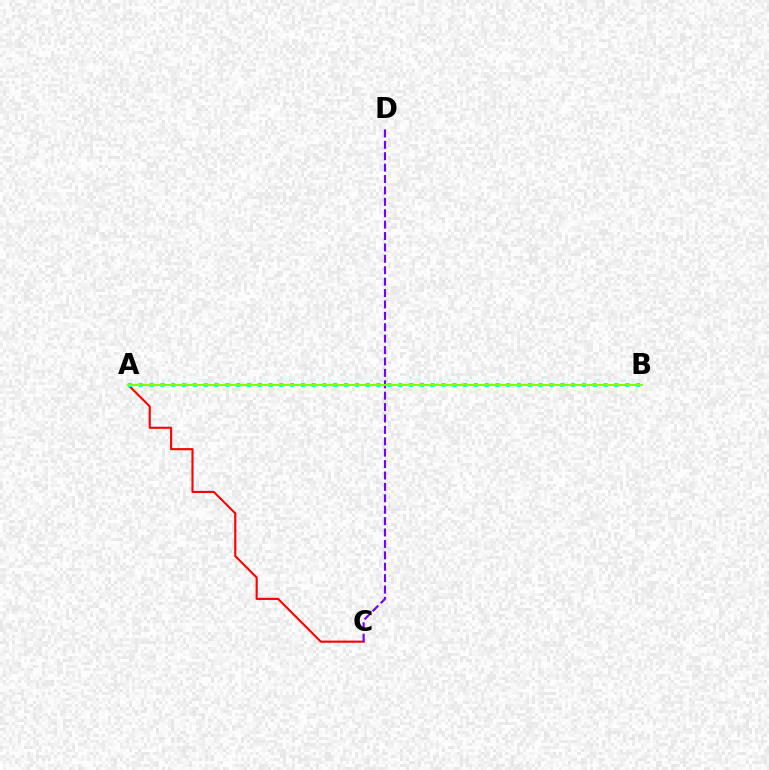{('A', 'C'): [{'color': '#ff0000', 'line_style': 'solid', 'thickness': 1.53}], ('A', 'B'): [{'color': '#00fff6', 'line_style': 'dotted', 'thickness': 2.94}, {'color': '#84ff00', 'line_style': 'solid', 'thickness': 1.55}], ('C', 'D'): [{'color': '#7200ff', 'line_style': 'dashed', 'thickness': 1.55}]}